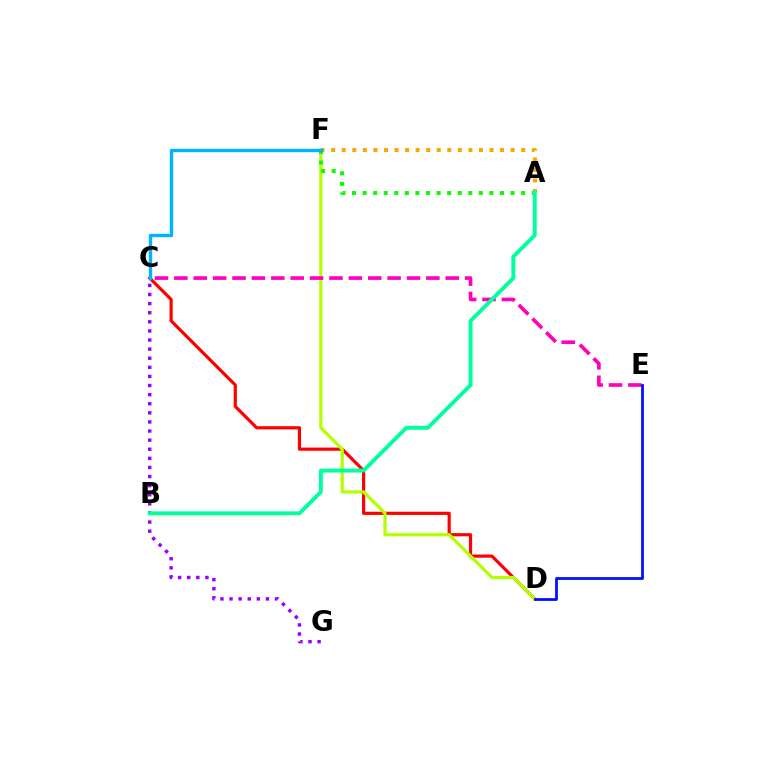{('C', 'D'): [{'color': '#ff0000', 'line_style': 'solid', 'thickness': 2.29}], ('D', 'F'): [{'color': '#b3ff00', 'line_style': 'solid', 'thickness': 2.32}], ('A', 'F'): [{'color': '#08ff00', 'line_style': 'dotted', 'thickness': 2.87}, {'color': '#ffa500', 'line_style': 'dotted', 'thickness': 2.87}], ('C', 'G'): [{'color': '#9b00ff', 'line_style': 'dotted', 'thickness': 2.47}], ('C', 'E'): [{'color': '#ff00bd', 'line_style': 'dashed', 'thickness': 2.63}], ('D', 'E'): [{'color': '#0010ff', 'line_style': 'solid', 'thickness': 2.0}], ('A', 'B'): [{'color': '#00ff9d', 'line_style': 'solid', 'thickness': 2.83}], ('C', 'F'): [{'color': '#00b5ff', 'line_style': 'solid', 'thickness': 2.44}]}